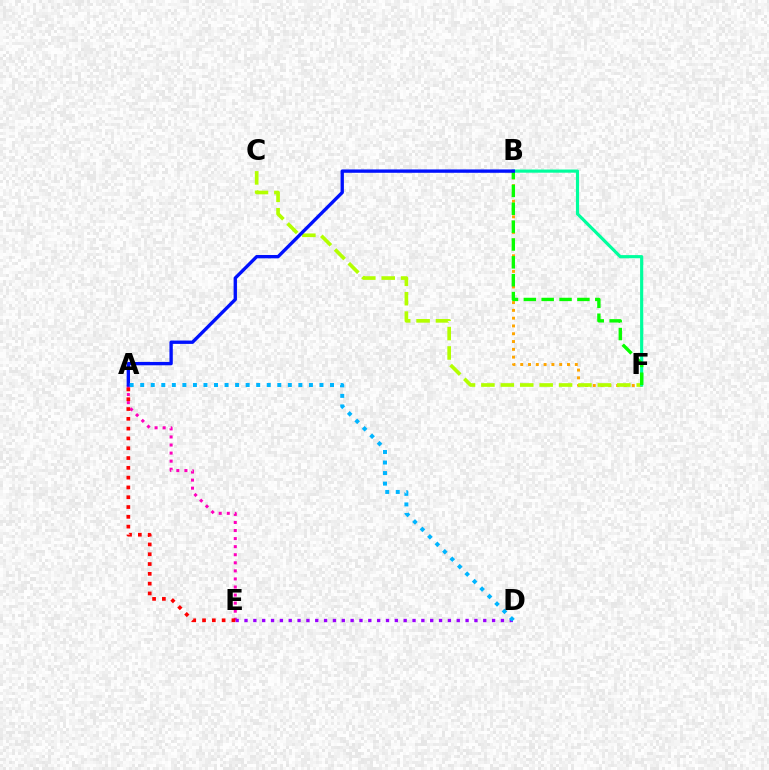{('A', 'E'): [{'color': '#ff00bd', 'line_style': 'dotted', 'thickness': 2.19}, {'color': '#ff0000', 'line_style': 'dotted', 'thickness': 2.66}], ('B', 'F'): [{'color': '#ffa500', 'line_style': 'dotted', 'thickness': 2.12}, {'color': '#00ff9d', 'line_style': 'solid', 'thickness': 2.28}, {'color': '#08ff00', 'line_style': 'dashed', 'thickness': 2.43}], ('D', 'E'): [{'color': '#9b00ff', 'line_style': 'dotted', 'thickness': 2.4}], ('C', 'F'): [{'color': '#b3ff00', 'line_style': 'dashed', 'thickness': 2.64}], ('A', 'B'): [{'color': '#0010ff', 'line_style': 'solid', 'thickness': 2.41}], ('A', 'D'): [{'color': '#00b5ff', 'line_style': 'dotted', 'thickness': 2.87}]}